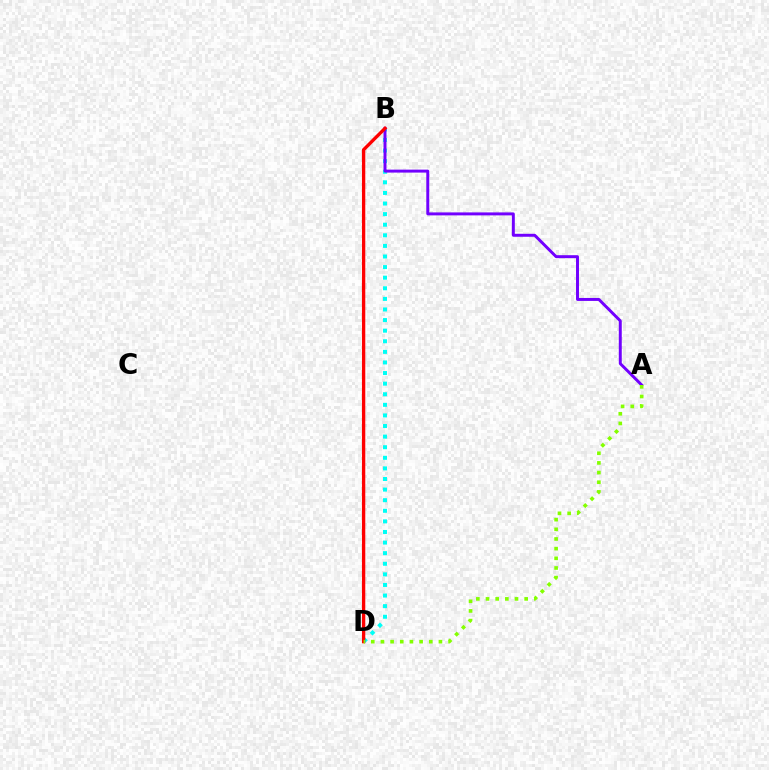{('B', 'D'): [{'color': '#00fff6', 'line_style': 'dotted', 'thickness': 2.88}, {'color': '#ff0000', 'line_style': 'solid', 'thickness': 2.39}], ('A', 'B'): [{'color': '#7200ff', 'line_style': 'solid', 'thickness': 2.13}], ('A', 'D'): [{'color': '#84ff00', 'line_style': 'dotted', 'thickness': 2.63}]}